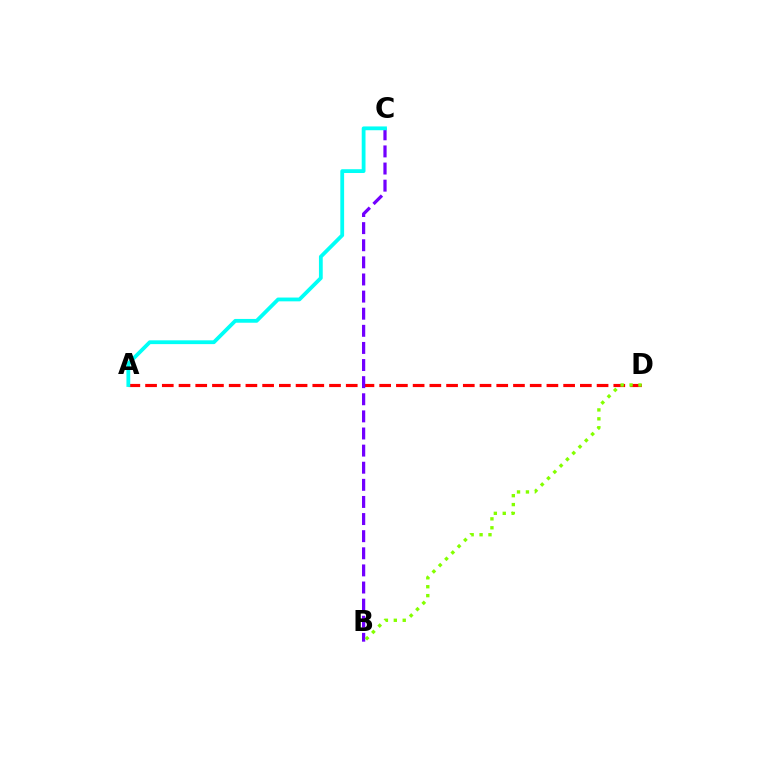{('A', 'D'): [{'color': '#ff0000', 'line_style': 'dashed', 'thickness': 2.27}], ('B', 'C'): [{'color': '#7200ff', 'line_style': 'dashed', 'thickness': 2.32}], ('A', 'C'): [{'color': '#00fff6', 'line_style': 'solid', 'thickness': 2.73}], ('B', 'D'): [{'color': '#84ff00', 'line_style': 'dotted', 'thickness': 2.42}]}